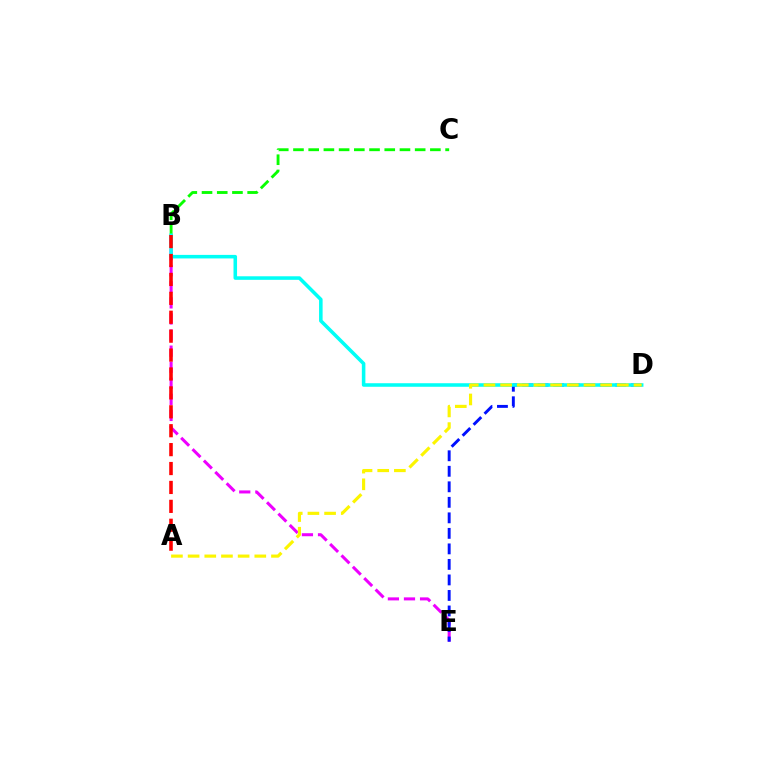{('B', 'E'): [{'color': '#ee00ff', 'line_style': 'dashed', 'thickness': 2.18}], ('B', 'C'): [{'color': '#08ff00', 'line_style': 'dashed', 'thickness': 2.07}], ('D', 'E'): [{'color': '#0010ff', 'line_style': 'dashed', 'thickness': 2.11}], ('B', 'D'): [{'color': '#00fff6', 'line_style': 'solid', 'thickness': 2.55}], ('A', 'B'): [{'color': '#ff0000', 'line_style': 'dashed', 'thickness': 2.57}], ('A', 'D'): [{'color': '#fcf500', 'line_style': 'dashed', 'thickness': 2.27}]}